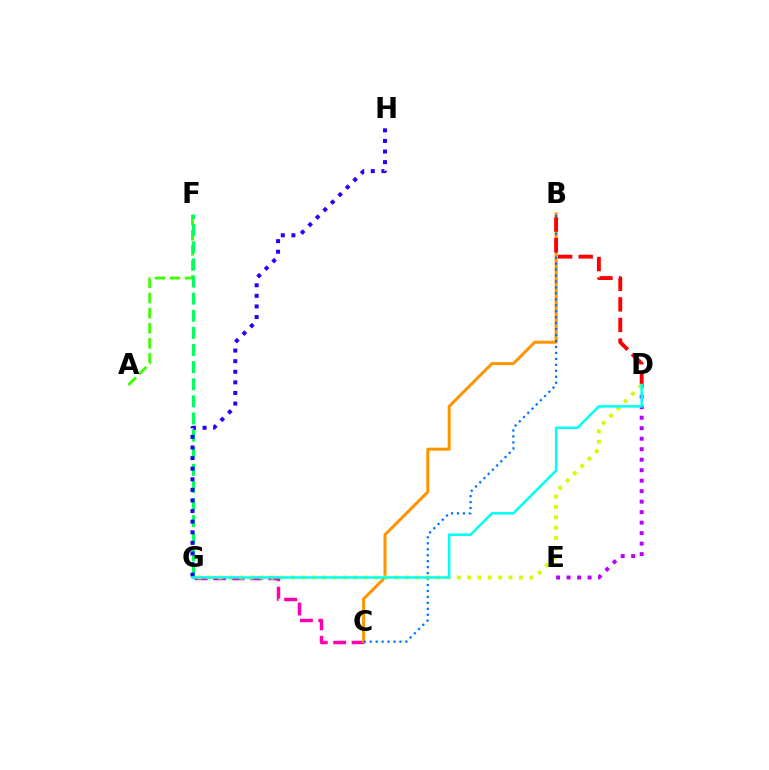{('D', 'E'): [{'color': '#b900ff', 'line_style': 'dotted', 'thickness': 2.85}], ('C', 'G'): [{'color': '#ff00ac', 'line_style': 'dashed', 'thickness': 2.5}], ('A', 'F'): [{'color': '#3dff00', 'line_style': 'dashed', 'thickness': 2.05}], ('F', 'G'): [{'color': '#00ff5c', 'line_style': 'dashed', 'thickness': 2.33}], ('G', 'H'): [{'color': '#2500ff', 'line_style': 'dotted', 'thickness': 2.88}], ('B', 'C'): [{'color': '#ff9400', 'line_style': 'solid', 'thickness': 2.16}, {'color': '#0074ff', 'line_style': 'dotted', 'thickness': 1.62}], ('B', 'D'): [{'color': '#ff0000', 'line_style': 'dashed', 'thickness': 2.79}], ('D', 'G'): [{'color': '#d1ff00', 'line_style': 'dotted', 'thickness': 2.82}, {'color': '#00fff6', 'line_style': 'solid', 'thickness': 1.81}]}